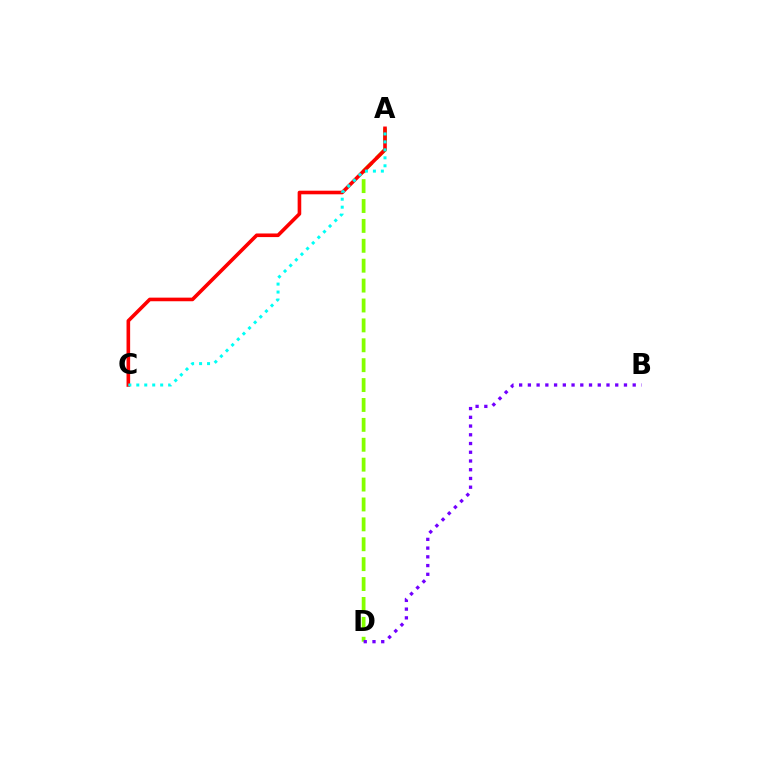{('A', 'D'): [{'color': '#84ff00', 'line_style': 'dashed', 'thickness': 2.7}], ('A', 'C'): [{'color': '#ff0000', 'line_style': 'solid', 'thickness': 2.6}, {'color': '#00fff6', 'line_style': 'dotted', 'thickness': 2.16}], ('B', 'D'): [{'color': '#7200ff', 'line_style': 'dotted', 'thickness': 2.37}]}